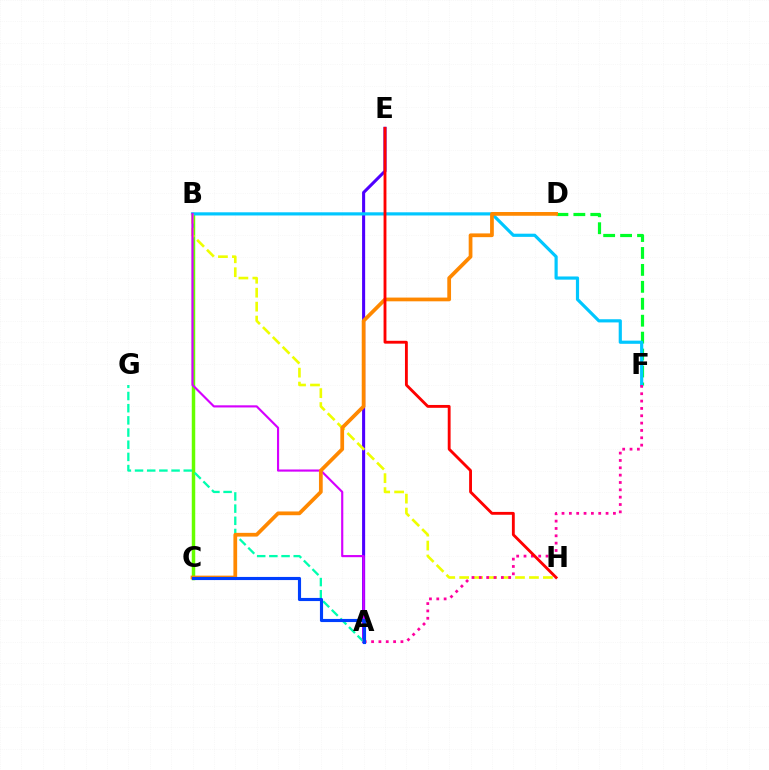{('B', 'C'): [{'color': '#66ff00', 'line_style': 'solid', 'thickness': 2.5}], ('A', 'E'): [{'color': '#4f00ff', 'line_style': 'solid', 'thickness': 2.21}], ('D', 'F'): [{'color': '#00ff27', 'line_style': 'dashed', 'thickness': 2.3}], ('B', 'F'): [{'color': '#00c7ff', 'line_style': 'solid', 'thickness': 2.29}], ('A', 'G'): [{'color': '#00ffaf', 'line_style': 'dashed', 'thickness': 1.65}], ('B', 'H'): [{'color': '#eeff00', 'line_style': 'dashed', 'thickness': 1.9}], ('A', 'F'): [{'color': '#ff00a0', 'line_style': 'dotted', 'thickness': 2.0}], ('A', 'B'): [{'color': '#d600ff', 'line_style': 'solid', 'thickness': 1.55}], ('C', 'D'): [{'color': '#ff8800', 'line_style': 'solid', 'thickness': 2.7}], ('E', 'H'): [{'color': '#ff0000', 'line_style': 'solid', 'thickness': 2.06}], ('A', 'C'): [{'color': '#003fff', 'line_style': 'solid', 'thickness': 2.25}]}